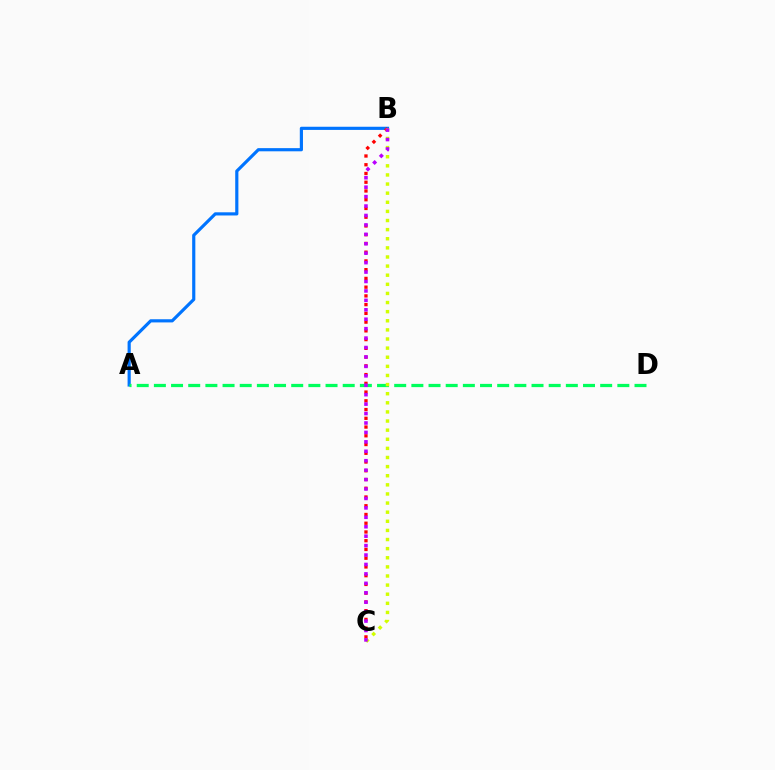{('A', 'B'): [{'color': '#0074ff', 'line_style': 'solid', 'thickness': 2.28}], ('B', 'C'): [{'color': '#ff0000', 'line_style': 'dotted', 'thickness': 2.38}, {'color': '#d1ff00', 'line_style': 'dotted', 'thickness': 2.48}, {'color': '#b900ff', 'line_style': 'dotted', 'thickness': 2.56}], ('A', 'D'): [{'color': '#00ff5c', 'line_style': 'dashed', 'thickness': 2.33}]}